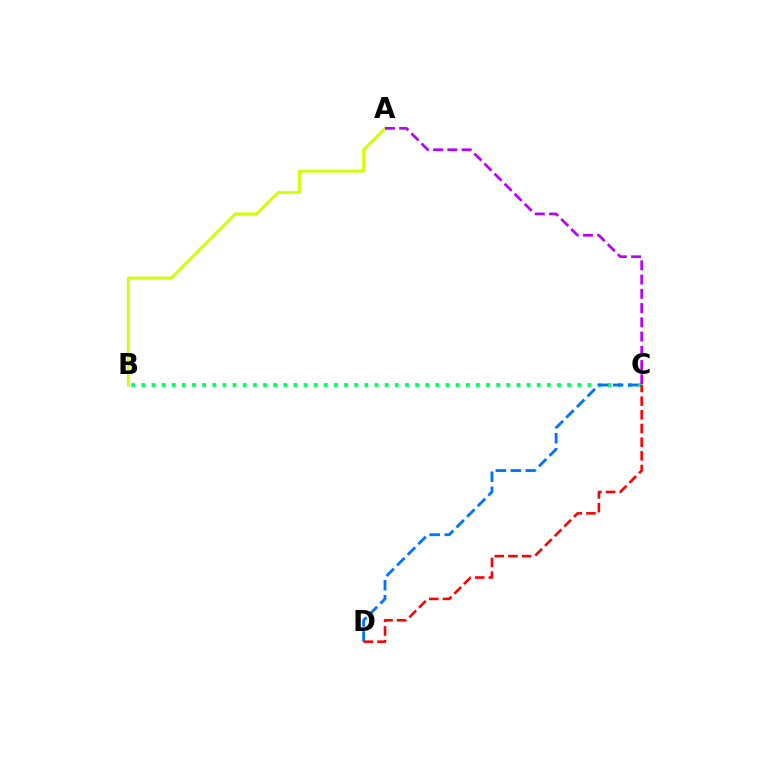{('B', 'C'): [{'color': '#00ff5c', 'line_style': 'dotted', 'thickness': 2.75}], ('A', 'B'): [{'color': '#d1ff00', 'line_style': 'solid', 'thickness': 2.05}], ('A', 'C'): [{'color': '#b900ff', 'line_style': 'dashed', 'thickness': 1.94}], ('C', 'D'): [{'color': '#0074ff', 'line_style': 'dashed', 'thickness': 2.04}, {'color': '#ff0000', 'line_style': 'dashed', 'thickness': 1.86}]}